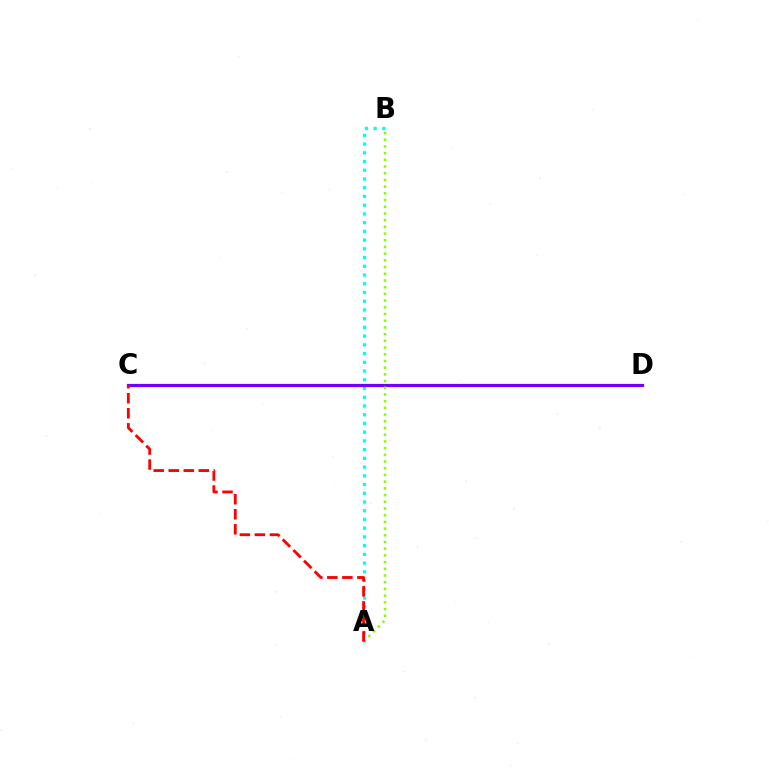{('A', 'B'): [{'color': '#00fff6', 'line_style': 'dotted', 'thickness': 2.37}, {'color': '#84ff00', 'line_style': 'dotted', 'thickness': 1.82}], ('C', 'D'): [{'color': '#7200ff', 'line_style': 'solid', 'thickness': 2.3}], ('A', 'C'): [{'color': '#ff0000', 'line_style': 'dashed', 'thickness': 2.04}]}